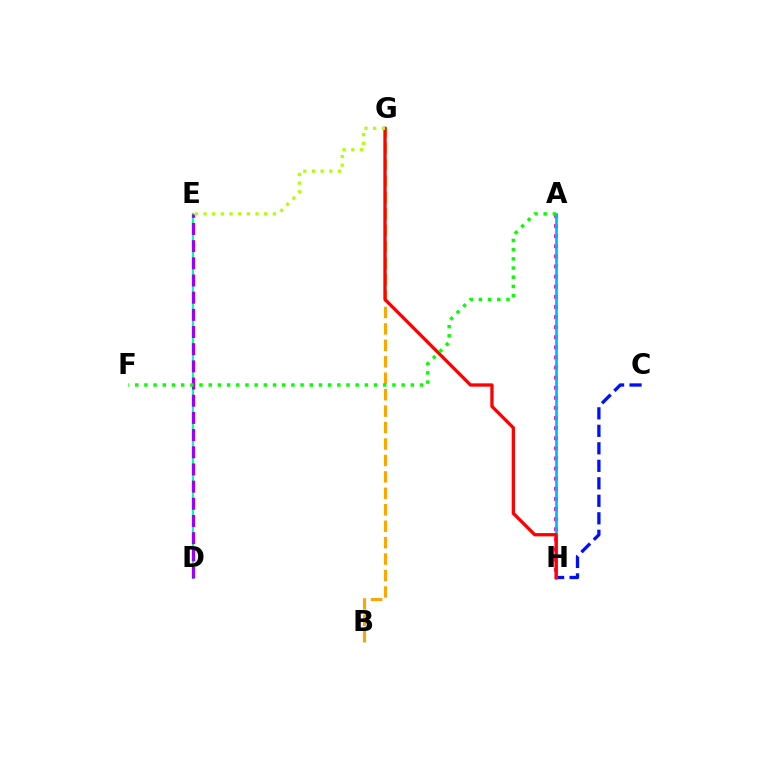{('A', 'H'): [{'color': '#ff00bd', 'line_style': 'dotted', 'thickness': 2.75}, {'color': '#00b5ff', 'line_style': 'solid', 'thickness': 1.94}], ('C', 'H'): [{'color': '#0010ff', 'line_style': 'dashed', 'thickness': 2.38}], ('D', 'E'): [{'color': '#00ff9d', 'line_style': 'solid', 'thickness': 1.52}, {'color': '#9b00ff', 'line_style': 'dashed', 'thickness': 2.33}], ('B', 'G'): [{'color': '#ffa500', 'line_style': 'dashed', 'thickness': 2.23}], ('G', 'H'): [{'color': '#ff0000', 'line_style': 'solid', 'thickness': 2.37}], ('A', 'F'): [{'color': '#08ff00', 'line_style': 'dotted', 'thickness': 2.5}], ('E', 'G'): [{'color': '#b3ff00', 'line_style': 'dotted', 'thickness': 2.35}]}